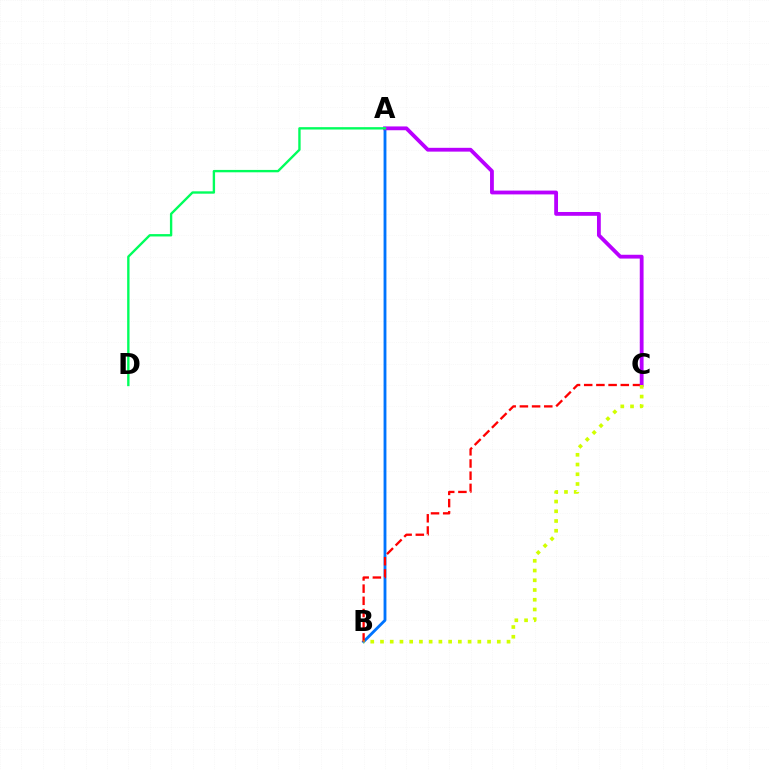{('A', 'B'): [{'color': '#0074ff', 'line_style': 'solid', 'thickness': 2.05}], ('B', 'C'): [{'color': '#ff0000', 'line_style': 'dashed', 'thickness': 1.66}, {'color': '#d1ff00', 'line_style': 'dotted', 'thickness': 2.64}], ('A', 'C'): [{'color': '#b900ff', 'line_style': 'solid', 'thickness': 2.74}], ('A', 'D'): [{'color': '#00ff5c', 'line_style': 'solid', 'thickness': 1.71}]}